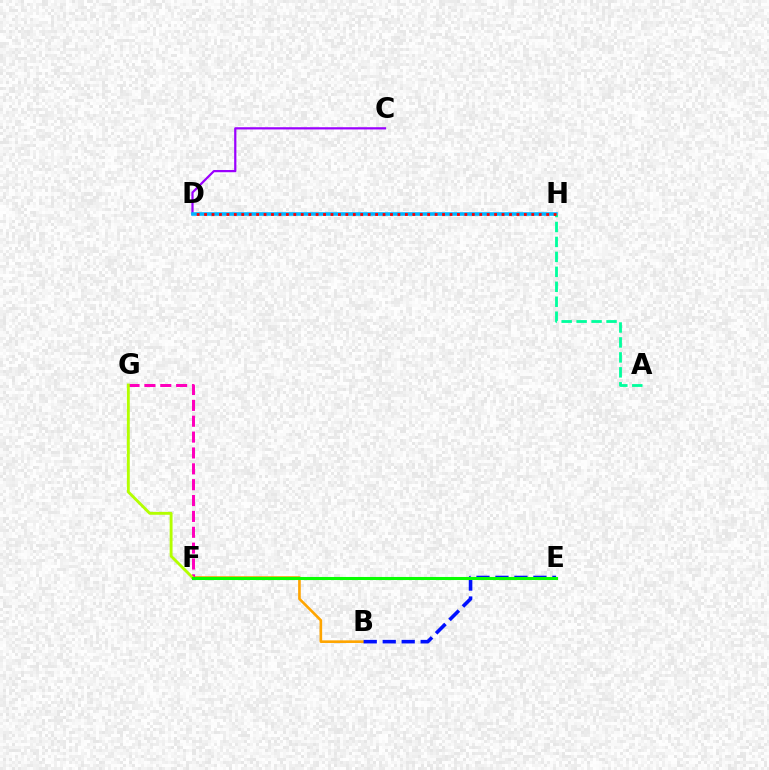{('B', 'F'): [{'color': '#ffa500', 'line_style': 'solid', 'thickness': 1.89}], ('C', 'D'): [{'color': '#9b00ff', 'line_style': 'solid', 'thickness': 1.61}], ('F', 'G'): [{'color': '#ff00bd', 'line_style': 'dashed', 'thickness': 2.16}, {'color': '#b3ff00', 'line_style': 'solid', 'thickness': 2.07}], ('B', 'E'): [{'color': '#0010ff', 'line_style': 'dashed', 'thickness': 2.58}], ('D', 'H'): [{'color': '#00b5ff', 'line_style': 'solid', 'thickness': 2.58}, {'color': '#ff0000', 'line_style': 'dotted', 'thickness': 2.02}], ('A', 'H'): [{'color': '#00ff9d', 'line_style': 'dashed', 'thickness': 2.03}], ('E', 'F'): [{'color': '#08ff00', 'line_style': 'solid', 'thickness': 2.21}]}